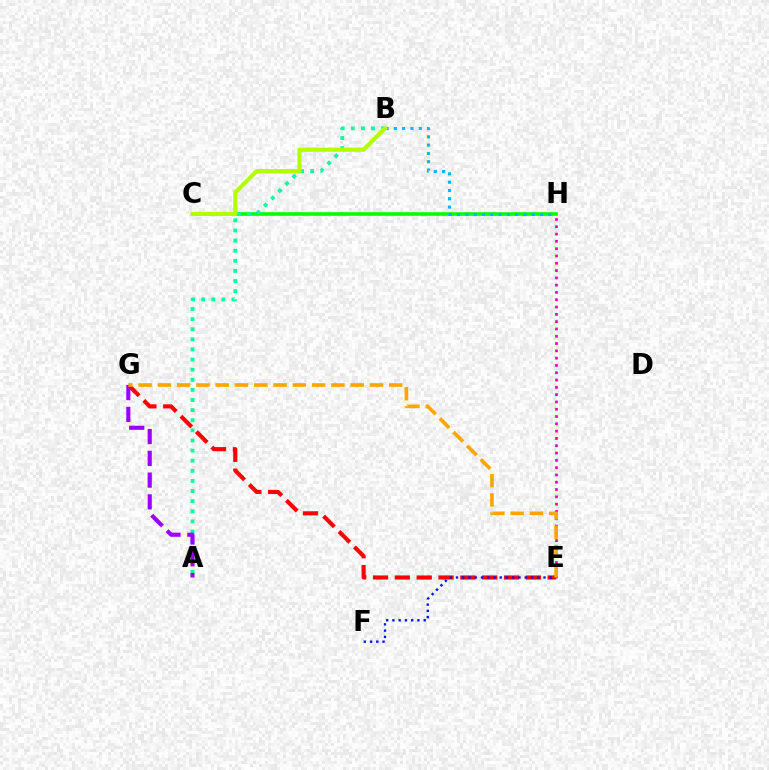{('E', 'G'): [{'color': '#ff0000', 'line_style': 'dashed', 'thickness': 2.97}, {'color': '#ffa500', 'line_style': 'dashed', 'thickness': 2.62}], ('E', 'F'): [{'color': '#0010ff', 'line_style': 'dotted', 'thickness': 1.7}], ('C', 'H'): [{'color': '#08ff00', 'line_style': 'solid', 'thickness': 2.62}], ('A', 'B'): [{'color': '#00ff9d', 'line_style': 'dotted', 'thickness': 2.75}], ('E', 'H'): [{'color': '#ff00bd', 'line_style': 'dotted', 'thickness': 1.98}], ('B', 'H'): [{'color': '#00b5ff', 'line_style': 'dotted', 'thickness': 2.25}], ('B', 'C'): [{'color': '#b3ff00', 'line_style': 'solid', 'thickness': 2.99}], ('A', 'G'): [{'color': '#9b00ff', 'line_style': 'dashed', 'thickness': 2.96}]}